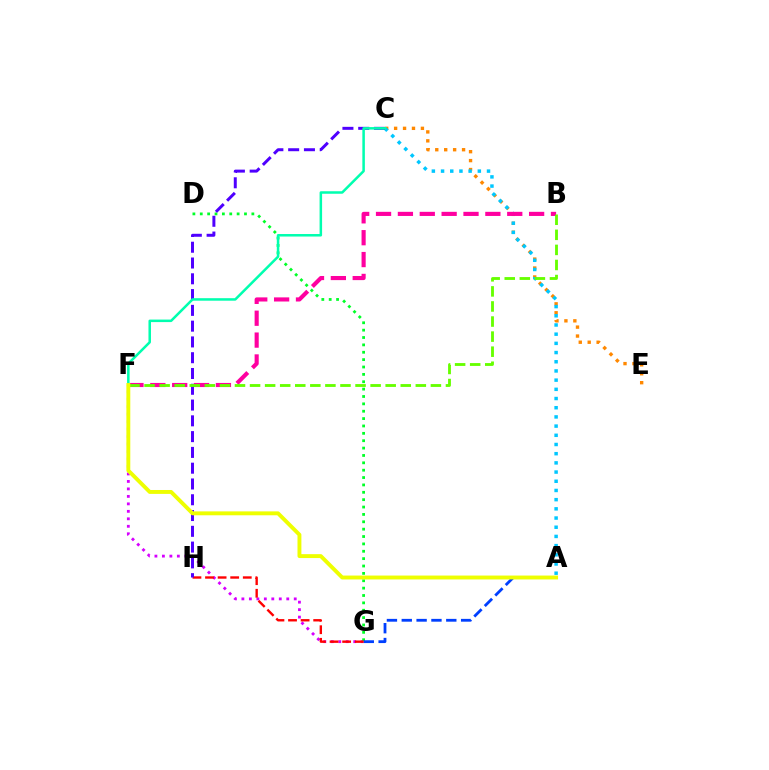{('C', 'E'): [{'color': '#ff8800', 'line_style': 'dotted', 'thickness': 2.43}], ('A', 'C'): [{'color': '#00c7ff', 'line_style': 'dotted', 'thickness': 2.5}], ('B', 'F'): [{'color': '#ff00a0', 'line_style': 'dashed', 'thickness': 2.97}, {'color': '#66ff00', 'line_style': 'dashed', 'thickness': 2.05}], ('F', 'G'): [{'color': '#d600ff', 'line_style': 'dotted', 'thickness': 2.03}], ('D', 'G'): [{'color': '#00ff27', 'line_style': 'dotted', 'thickness': 2.0}], ('A', 'G'): [{'color': '#003fff', 'line_style': 'dashed', 'thickness': 2.02}], ('G', 'H'): [{'color': '#ff0000', 'line_style': 'dashed', 'thickness': 1.71}], ('C', 'H'): [{'color': '#4f00ff', 'line_style': 'dashed', 'thickness': 2.14}], ('C', 'F'): [{'color': '#00ffaf', 'line_style': 'solid', 'thickness': 1.81}], ('A', 'F'): [{'color': '#eeff00', 'line_style': 'solid', 'thickness': 2.81}]}